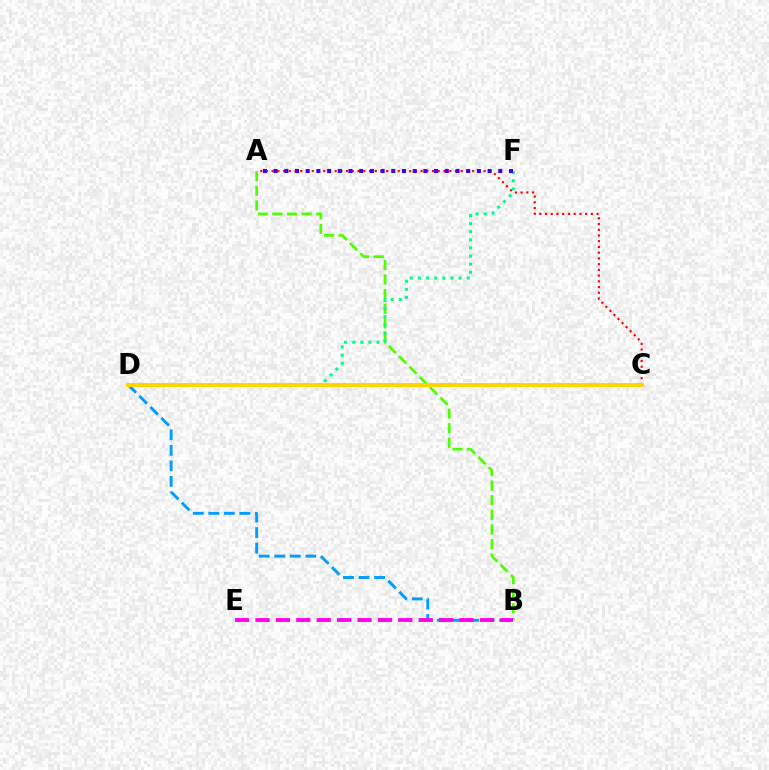{('B', 'D'): [{'color': '#009eff', 'line_style': 'dashed', 'thickness': 2.11}], ('A', 'C'): [{'color': '#ff0000', 'line_style': 'dotted', 'thickness': 1.56}], ('A', 'B'): [{'color': '#4fff00', 'line_style': 'dashed', 'thickness': 1.98}], ('B', 'E'): [{'color': '#ff00ed', 'line_style': 'dashed', 'thickness': 2.77}], ('D', 'F'): [{'color': '#00ff86', 'line_style': 'dotted', 'thickness': 2.21}], ('C', 'D'): [{'color': '#ffd500', 'line_style': 'solid', 'thickness': 2.92}], ('A', 'F'): [{'color': '#3700ff', 'line_style': 'dotted', 'thickness': 2.91}]}